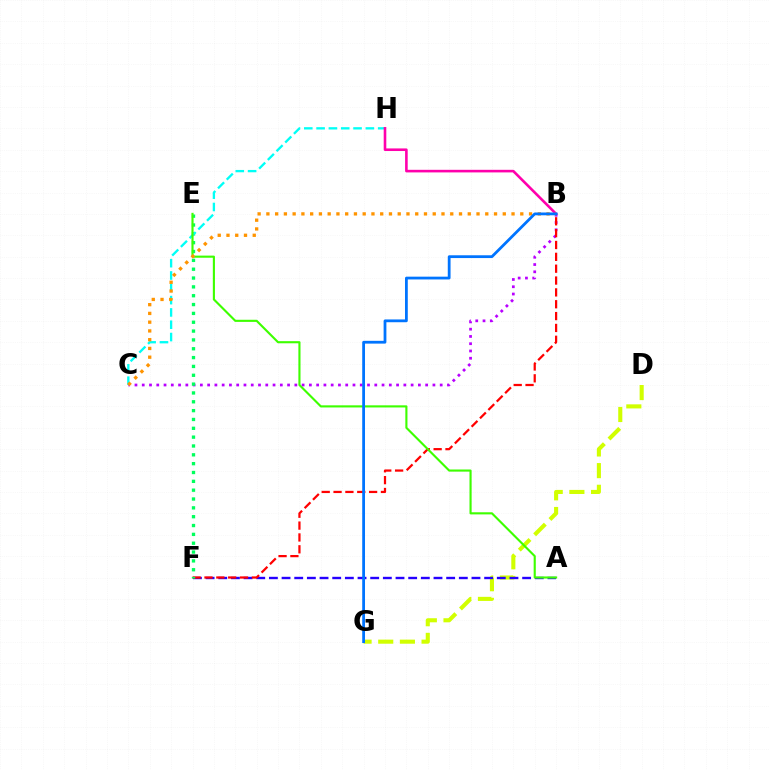{('B', 'C'): [{'color': '#b900ff', 'line_style': 'dotted', 'thickness': 1.97}, {'color': '#ff9400', 'line_style': 'dotted', 'thickness': 2.38}], ('D', 'G'): [{'color': '#d1ff00', 'line_style': 'dashed', 'thickness': 2.94}], ('A', 'F'): [{'color': '#2500ff', 'line_style': 'dashed', 'thickness': 1.72}], ('B', 'F'): [{'color': '#ff0000', 'line_style': 'dashed', 'thickness': 1.61}], ('E', 'F'): [{'color': '#00ff5c', 'line_style': 'dotted', 'thickness': 2.4}], ('C', 'H'): [{'color': '#00fff6', 'line_style': 'dashed', 'thickness': 1.67}], ('A', 'E'): [{'color': '#3dff00', 'line_style': 'solid', 'thickness': 1.53}], ('B', 'H'): [{'color': '#ff00ac', 'line_style': 'solid', 'thickness': 1.87}], ('B', 'G'): [{'color': '#0074ff', 'line_style': 'solid', 'thickness': 2.0}]}